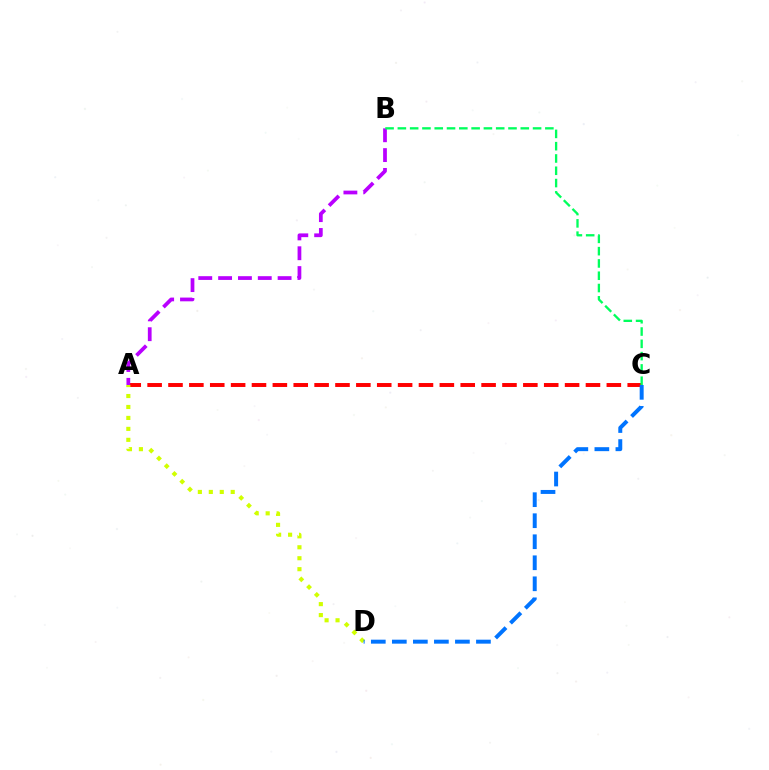{('A', 'C'): [{'color': '#ff0000', 'line_style': 'dashed', 'thickness': 2.84}], ('A', 'B'): [{'color': '#b900ff', 'line_style': 'dashed', 'thickness': 2.69}], ('B', 'C'): [{'color': '#00ff5c', 'line_style': 'dashed', 'thickness': 1.67}], ('A', 'D'): [{'color': '#d1ff00', 'line_style': 'dotted', 'thickness': 2.98}], ('C', 'D'): [{'color': '#0074ff', 'line_style': 'dashed', 'thickness': 2.86}]}